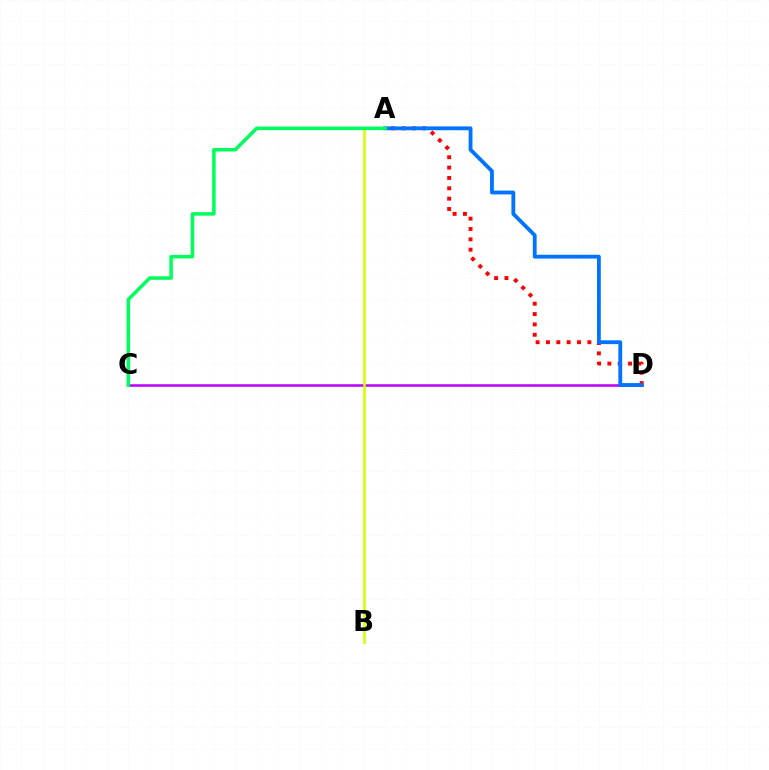{('A', 'D'): [{'color': '#ff0000', 'line_style': 'dotted', 'thickness': 2.81}, {'color': '#0074ff', 'line_style': 'solid', 'thickness': 2.76}], ('C', 'D'): [{'color': '#b900ff', 'line_style': 'solid', 'thickness': 1.83}], ('A', 'B'): [{'color': '#d1ff00', 'line_style': 'solid', 'thickness': 1.85}], ('A', 'C'): [{'color': '#00ff5c', 'line_style': 'solid', 'thickness': 2.54}]}